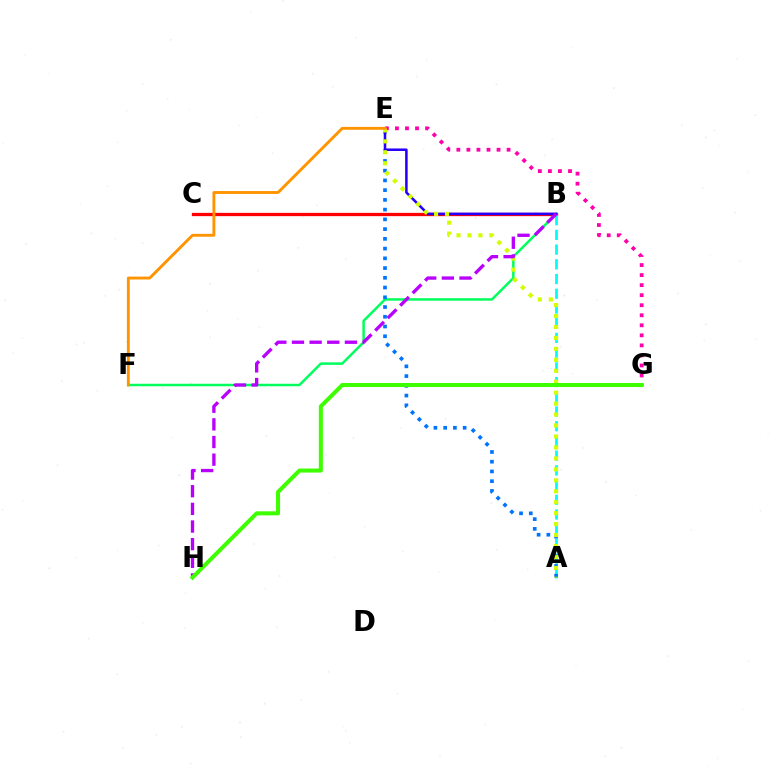{('E', 'G'): [{'color': '#ff00ac', 'line_style': 'dotted', 'thickness': 2.73}], ('B', 'C'): [{'color': '#ff0000', 'line_style': 'solid', 'thickness': 2.36}], ('A', 'B'): [{'color': '#00fff6', 'line_style': 'dashed', 'thickness': 2.0}], ('B', 'F'): [{'color': '#00ff5c', 'line_style': 'solid', 'thickness': 1.79}], ('A', 'E'): [{'color': '#0074ff', 'line_style': 'dotted', 'thickness': 2.65}, {'color': '#d1ff00', 'line_style': 'dotted', 'thickness': 2.98}], ('B', 'E'): [{'color': '#2500ff', 'line_style': 'solid', 'thickness': 1.82}], ('B', 'H'): [{'color': '#b900ff', 'line_style': 'dashed', 'thickness': 2.4}], ('E', 'F'): [{'color': '#ff9400', 'line_style': 'solid', 'thickness': 2.08}], ('G', 'H'): [{'color': '#3dff00', 'line_style': 'solid', 'thickness': 2.9}]}